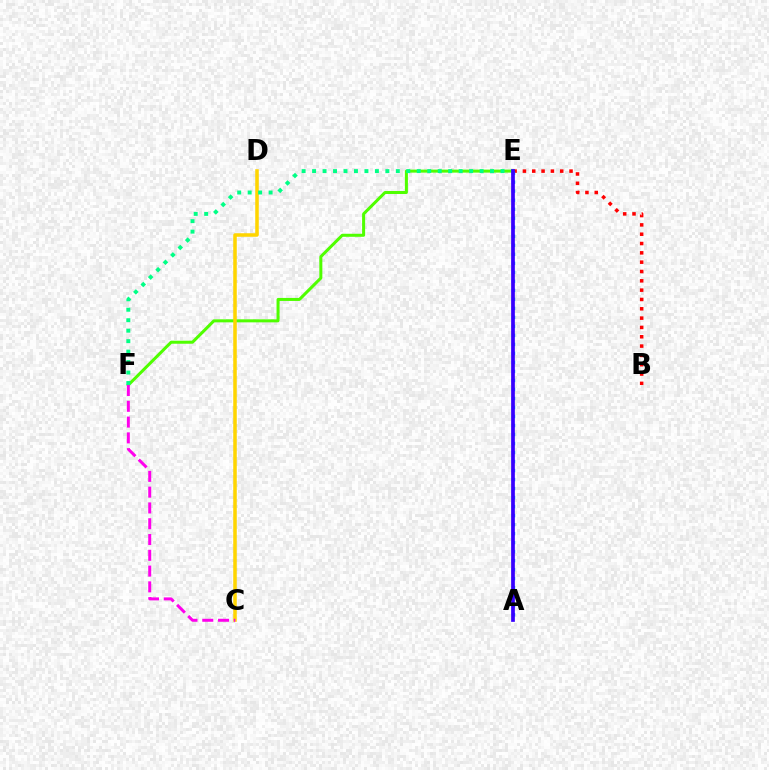{('E', 'F'): [{'color': '#4fff00', 'line_style': 'solid', 'thickness': 2.18}, {'color': '#00ff86', 'line_style': 'dotted', 'thickness': 2.84}], ('B', 'E'): [{'color': '#ff0000', 'line_style': 'dotted', 'thickness': 2.53}], ('C', 'D'): [{'color': '#ffd500', 'line_style': 'solid', 'thickness': 2.55}], ('A', 'E'): [{'color': '#009eff', 'line_style': 'dotted', 'thickness': 2.45}, {'color': '#3700ff', 'line_style': 'solid', 'thickness': 2.67}], ('C', 'F'): [{'color': '#ff00ed', 'line_style': 'dashed', 'thickness': 2.14}]}